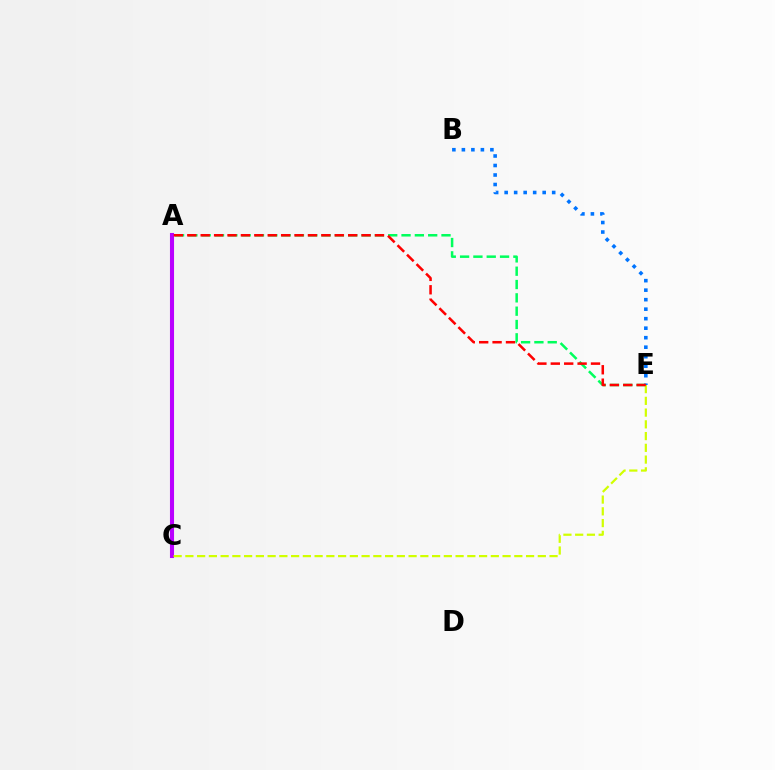{('A', 'C'): [{'color': '#b900ff', 'line_style': 'solid', 'thickness': 2.94}], ('A', 'E'): [{'color': '#00ff5c', 'line_style': 'dashed', 'thickness': 1.81}, {'color': '#ff0000', 'line_style': 'dashed', 'thickness': 1.82}], ('B', 'E'): [{'color': '#0074ff', 'line_style': 'dotted', 'thickness': 2.58}], ('C', 'E'): [{'color': '#d1ff00', 'line_style': 'dashed', 'thickness': 1.6}]}